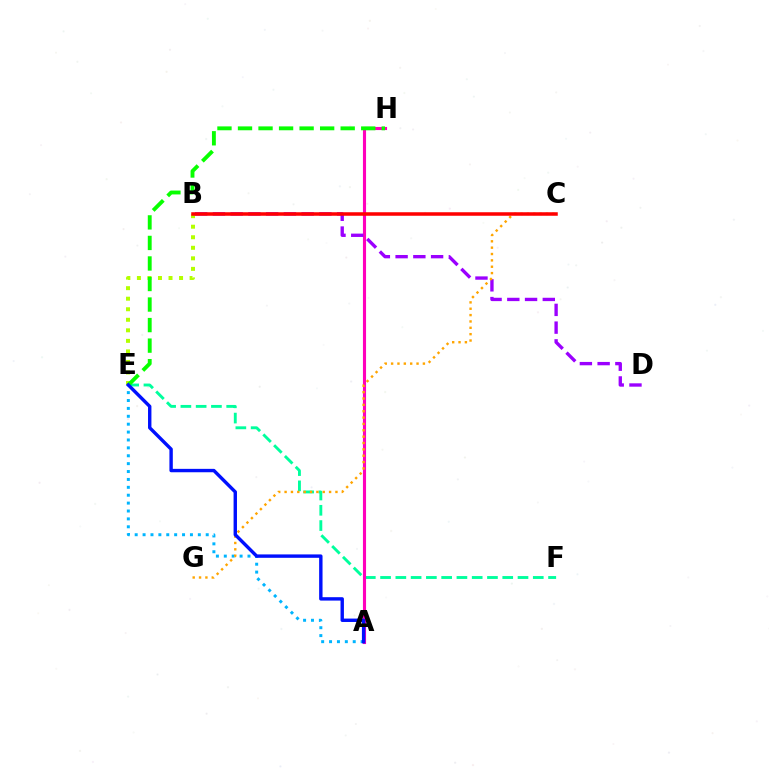{('E', 'F'): [{'color': '#00ff9d', 'line_style': 'dashed', 'thickness': 2.07}], ('B', 'E'): [{'color': '#b3ff00', 'line_style': 'dotted', 'thickness': 2.86}], ('A', 'E'): [{'color': '#00b5ff', 'line_style': 'dotted', 'thickness': 2.14}, {'color': '#0010ff', 'line_style': 'solid', 'thickness': 2.45}], ('A', 'H'): [{'color': '#ff00bd', 'line_style': 'solid', 'thickness': 2.24}], ('B', 'D'): [{'color': '#9b00ff', 'line_style': 'dashed', 'thickness': 2.41}], ('C', 'G'): [{'color': '#ffa500', 'line_style': 'dotted', 'thickness': 1.73}], ('E', 'H'): [{'color': '#08ff00', 'line_style': 'dashed', 'thickness': 2.79}], ('B', 'C'): [{'color': '#ff0000', 'line_style': 'solid', 'thickness': 2.54}]}